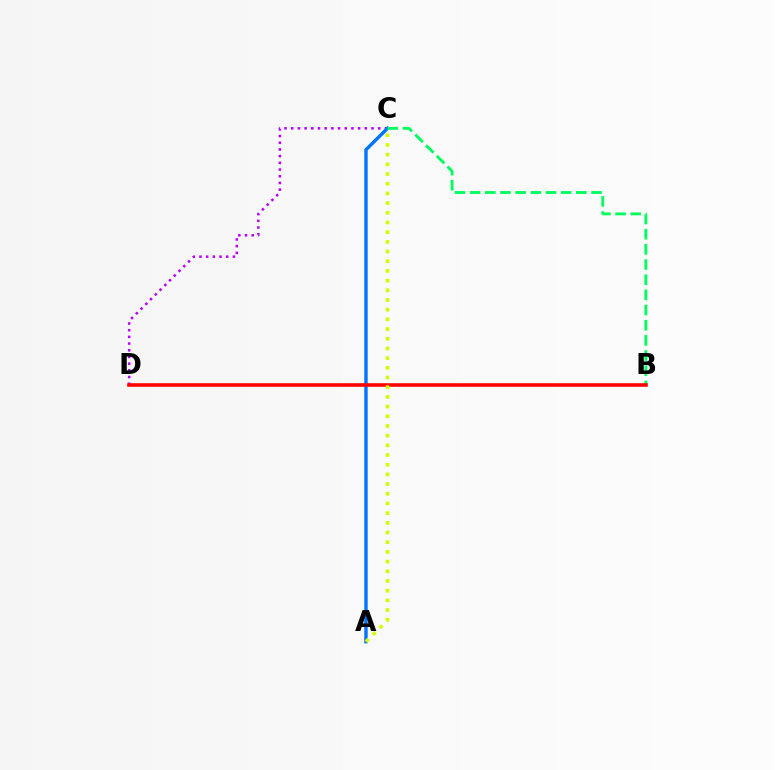{('C', 'D'): [{'color': '#b900ff', 'line_style': 'dotted', 'thickness': 1.82}], ('A', 'C'): [{'color': '#0074ff', 'line_style': 'solid', 'thickness': 2.44}, {'color': '#d1ff00', 'line_style': 'dotted', 'thickness': 2.63}], ('B', 'C'): [{'color': '#00ff5c', 'line_style': 'dashed', 'thickness': 2.06}], ('B', 'D'): [{'color': '#ff0000', 'line_style': 'solid', 'thickness': 2.57}]}